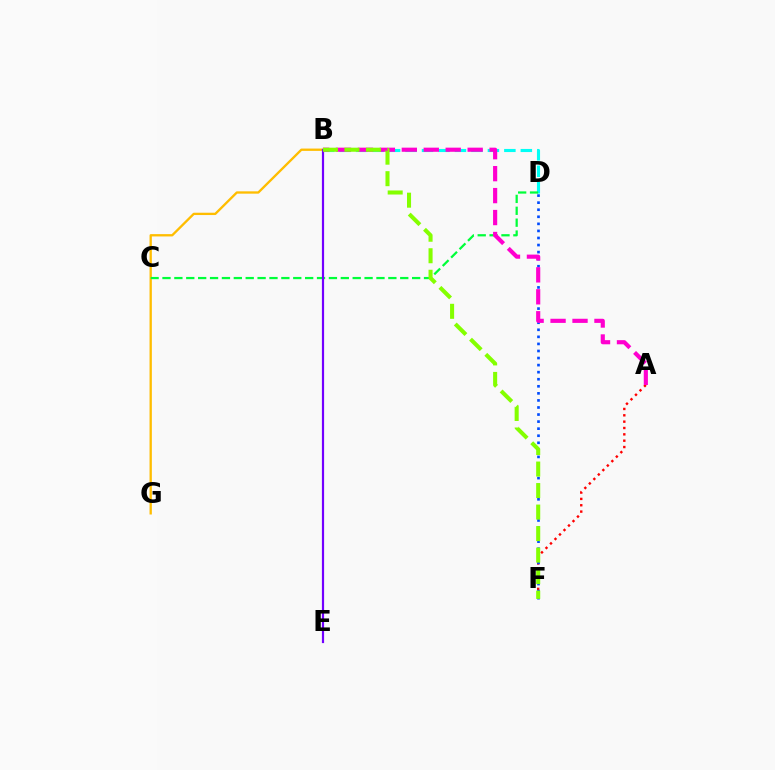{('A', 'F'): [{'color': '#ff0000', 'line_style': 'dotted', 'thickness': 1.72}], ('B', 'D'): [{'color': '#00fff6', 'line_style': 'dashed', 'thickness': 2.24}], ('B', 'G'): [{'color': '#ffbd00', 'line_style': 'solid', 'thickness': 1.67}], ('C', 'D'): [{'color': '#00ff39', 'line_style': 'dashed', 'thickness': 1.61}], ('D', 'F'): [{'color': '#004bff', 'line_style': 'dotted', 'thickness': 1.92}], ('B', 'E'): [{'color': '#7200ff', 'line_style': 'solid', 'thickness': 1.58}], ('A', 'B'): [{'color': '#ff00cf', 'line_style': 'dashed', 'thickness': 2.98}], ('B', 'F'): [{'color': '#84ff00', 'line_style': 'dashed', 'thickness': 2.92}]}